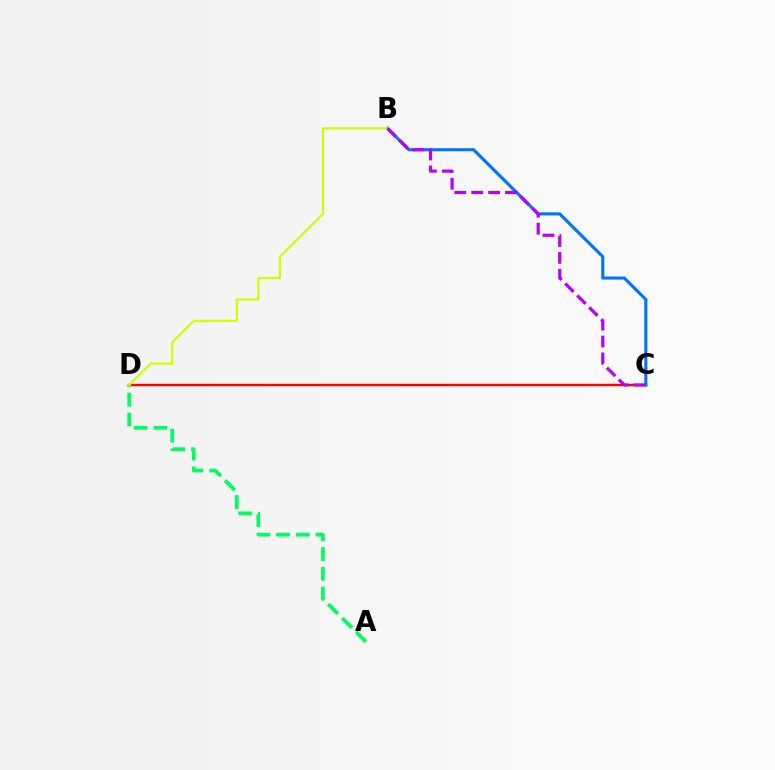{('C', 'D'): [{'color': '#ff0000', 'line_style': 'solid', 'thickness': 1.76}], ('A', 'D'): [{'color': '#00ff5c', 'line_style': 'dashed', 'thickness': 2.68}], ('B', 'C'): [{'color': '#0074ff', 'line_style': 'solid', 'thickness': 2.23}, {'color': '#b900ff', 'line_style': 'dashed', 'thickness': 2.3}], ('B', 'D'): [{'color': '#d1ff00', 'line_style': 'solid', 'thickness': 1.6}]}